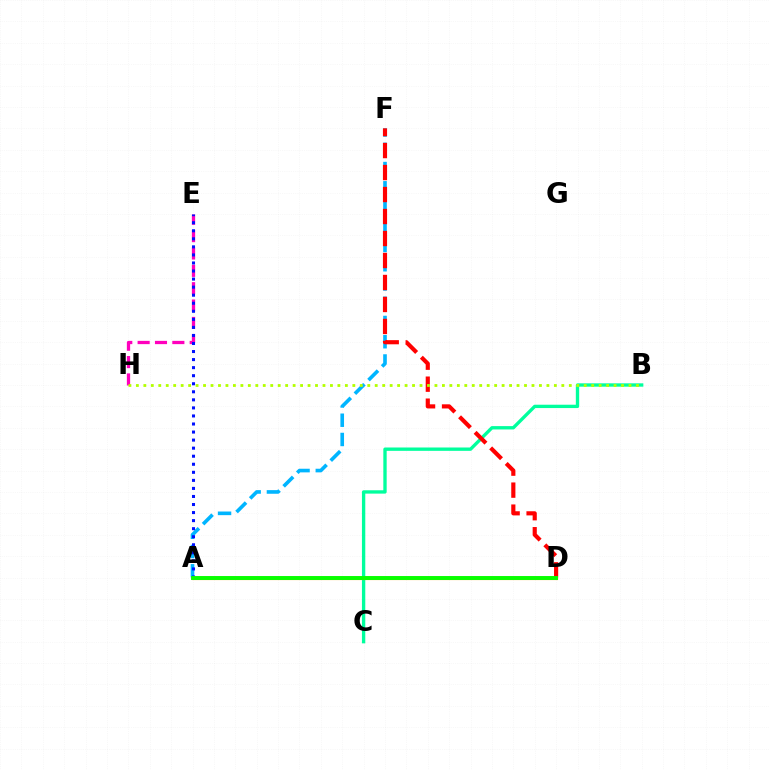{('A', 'D'): [{'color': '#9b00ff', 'line_style': 'dotted', 'thickness': 1.56}, {'color': '#ffa500', 'line_style': 'solid', 'thickness': 2.28}, {'color': '#08ff00', 'line_style': 'solid', 'thickness': 2.83}], ('E', 'H'): [{'color': '#ff00bd', 'line_style': 'dashed', 'thickness': 2.36}], ('B', 'C'): [{'color': '#00ff9d', 'line_style': 'solid', 'thickness': 2.41}], ('A', 'F'): [{'color': '#00b5ff', 'line_style': 'dashed', 'thickness': 2.61}], ('D', 'F'): [{'color': '#ff0000', 'line_style': 'dashed', 'thickness': 2.99}], ('B', 'H'): [{'color': '#b3ff00', 'line_style': 'dotted', 'thickness': 2.03}], ('A', 'E'): [{'color': '#0010ff', 'line_style': 'dotted', 'thickness': 2.19}]}